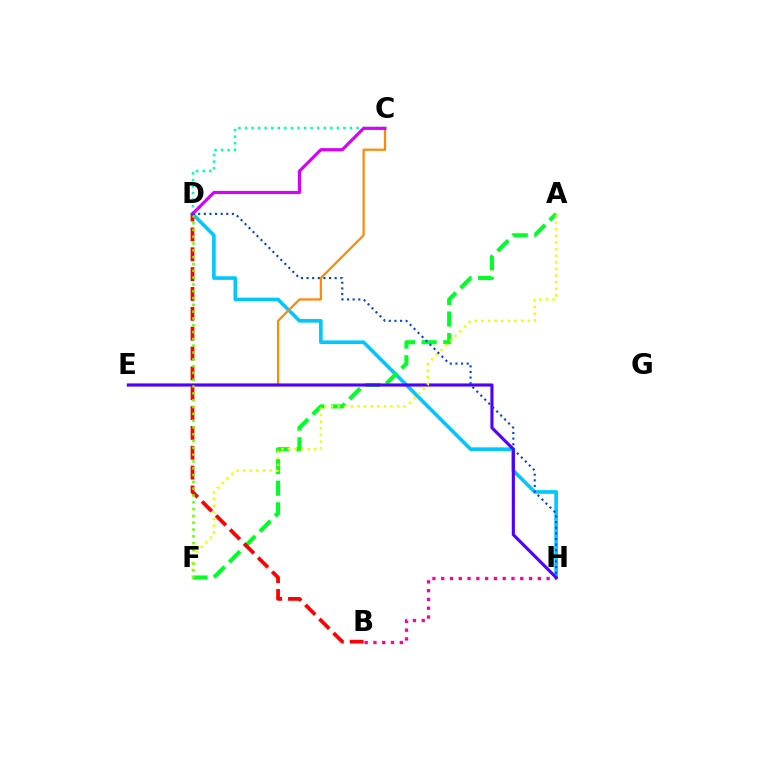{('B', 'H'): [{'color': '#ff00a0', 'line_style': 'dotted', 'thickness': 2.39}], ('C', 'D'): [{'color': '#00ffaf', 'line_style': 'dotted', 'thickness': 1.78}, {'color': '#d600ff', 'line_style': 'solid', 'thickness': 2.26}], ('D', 'H'): [{'color': '#00c7ff', 'line_style': 'solid', 'thickness': 2.6}, {'color': '#003fff', 'line_style': 'dotted', 'thickness': 1.53}], ('C', 'E'): [{'color': '#ff8800', 'line_style': 'solid', 'thickness': 1.57}], ('A', 'F'): [{'color': '#00ff27', 'line_style': 'dashed', 'thickness': 2.94}, {'color': '#eeff00', 'line_style': 'dotted', 'thickness': 1.8}], ('E', 'H'): [{'color': '#4f00ff', 'line_style': 'solid', 'thickness': 2.25}], ('B', 'D'): [{'color': '#ff0000', 'line_style': 'dashed', 'thickness': 2.7}], ('D', 'F'): [{'color': '#66ff00', 'line_style': 'dotted', 'thickness': 1.85}]}